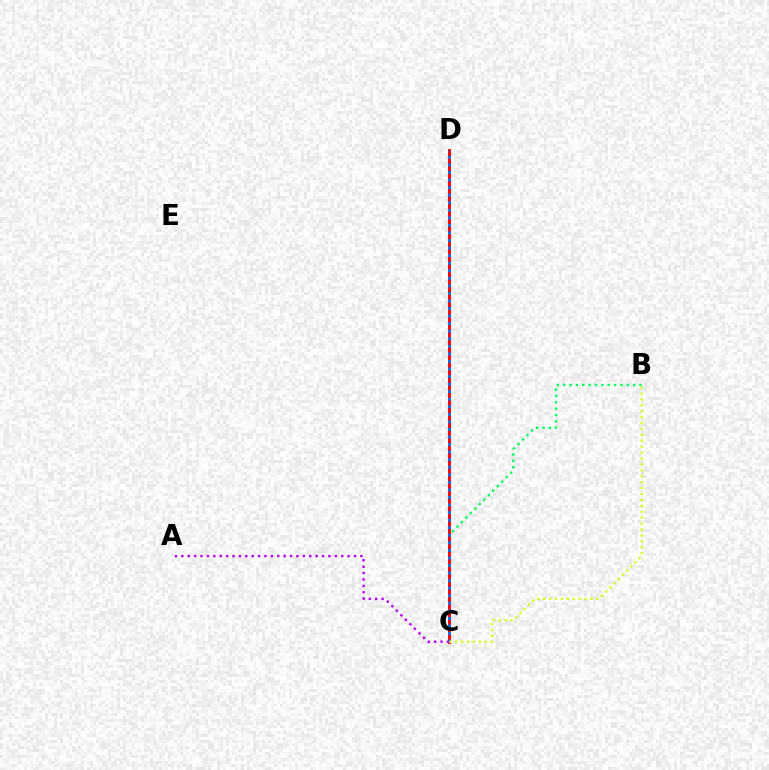{('B', 'C'): [{'color': '#00ff5c', 'line_style': 'dotted', 'thickness': 1.73}, {'color': '#d1ff00', 'line_style': 'dotted', 'thickness': 1.61}], ('C', 'D'): [{'color': '#ff0000', 'line_style': 'solid', 'thickness': 2.1}, {'color': '#0074ff', 'line_style': 'dotted', 'thickness': 2.05}], ('A', 'C'): [{'color': '#b900ff', 'line_style': 'dotted', 'thickness': 1.74}]}